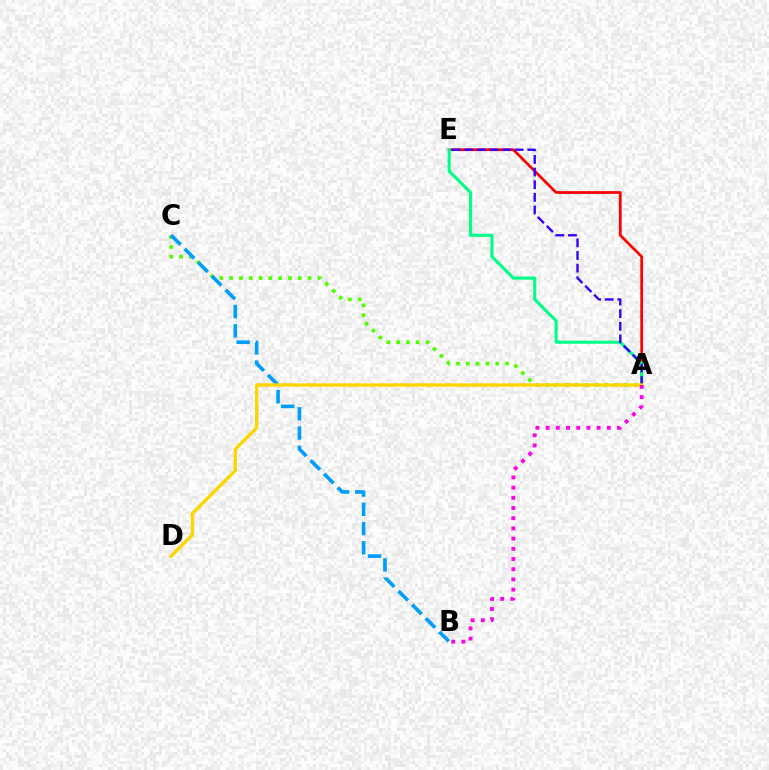{('A', 'E'): [{'color': '#ff0000', 'line_style': 'solid', 'thickness': 1.96}, {'color': '#00ff86', 'line_style': 'solid', 'thickness': 2.23}, {'color': '#3700ff', 'line_style': 'dashed', 'thickness': 1.72}], ('A', 'C'): [{'color': '#4fff00', 'line_style': 'dotted', 'thickness': 2.67}], ('B', 'C'): [{'color': '#009eff', 'line_style': 'dashed', 'thickness': 2.61}], ('A', 'D'): [{'color': '#ffd500', 'line_style': 'solid', 'thickness': 2.4}], ('A', 'B'): [{'color': '#ff00ed', 'line_style': 'dotted', 'thickness': 2.77}]}